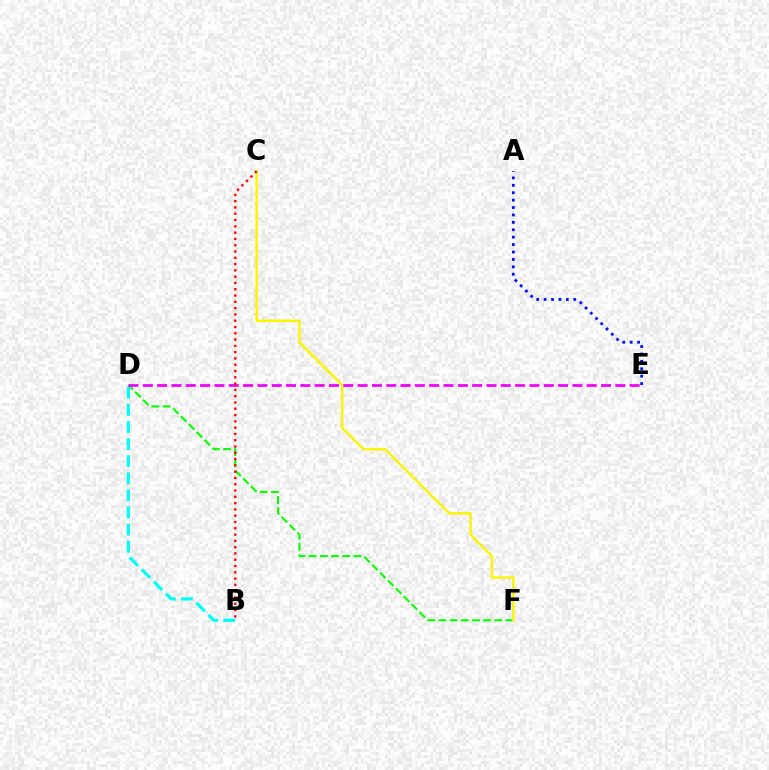{('D', 'F'): [{'color': '#08ff00', 'line_style': 'dashed', 'thickness': 1.52}], ('C', 'F'): [{'color': '#fcf500', 'line_style': 'solid', 'thickness': 1.78}], ('A', 'E'): [{'color': '#0010ff', 'line_style': 'dotted', 'thickness': 2.01}], ('B', 'D'): [{'color': '#00fff6', 'line_style': 'dashed', 'thickness': 2.32}], ('D', 'E'): [{'color': '#ee00ff', 'line_style': 'dashed', 'thickness': 1.95}], ('B', 'C'): [{'color': '#ff0000', 'line_style': 'dotted', 'thickness': 1.71}]}